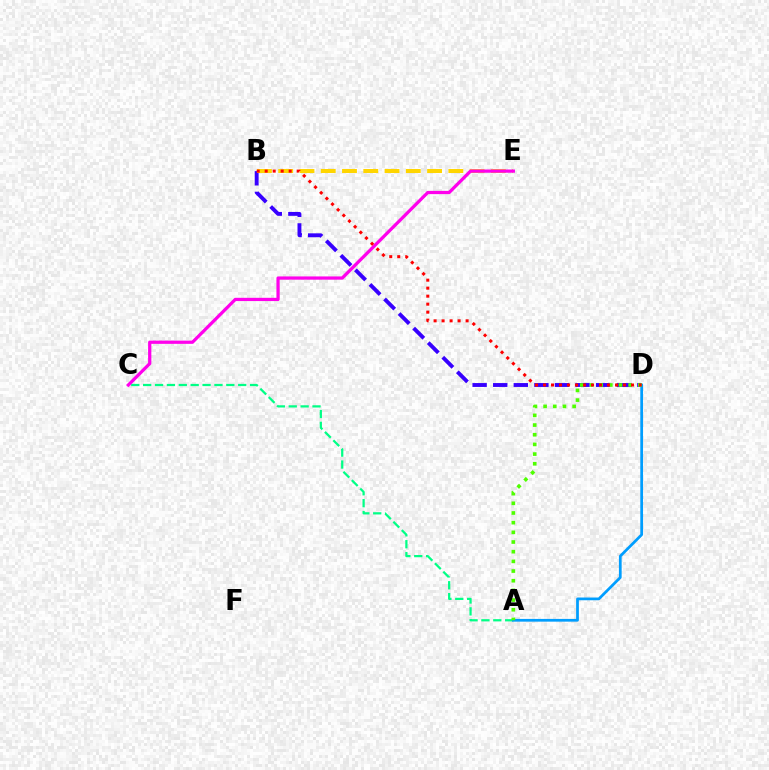{('A', 'C'): [{'color': '#00ff86', 'line_style': 'dashed', 'thickness': 1.61}], ('B', 'D'): [{'color': '#3700ff', 'line_style': 'dashed', 'thickness': 2.8}, {'color': '#ff0000', 'line_style': 'dotted', 'thickness': 2.17}], ('B', 'E'): [{'color': '#ffd500', 'line_style': 'dashed', 'thickness': 2.89}], ('A', 'D'): [{'color': '#009eff', 'line_style': 'solid', 'thickness': 1.97}, {'color': '#4fff00', 'line_style': 'dotted', 'thickness': 2.63}], ('C', 'E'): [{'color': '#ff00ed', 'line_style': 'solid', 'thickness': 2.34}]}